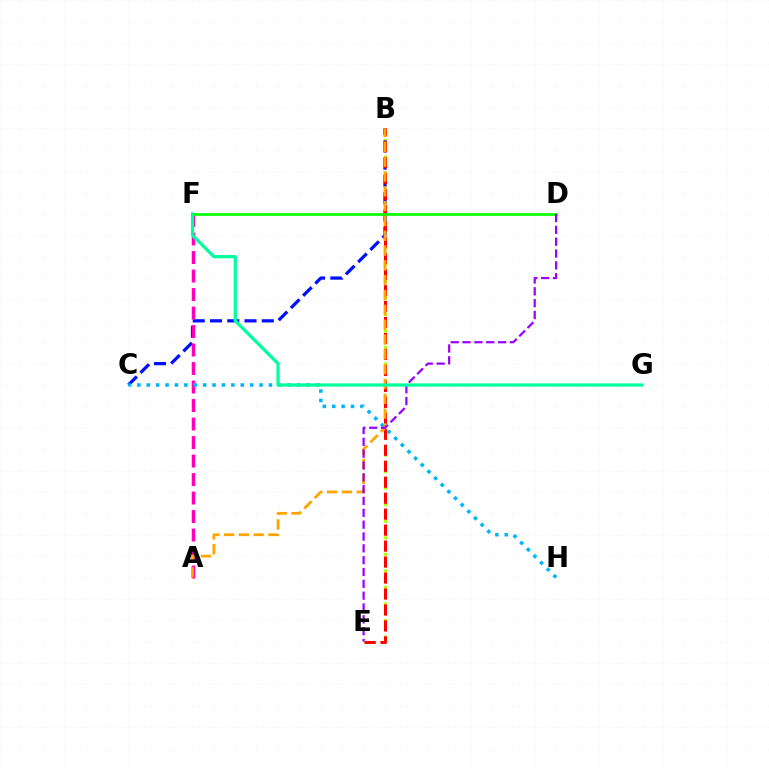{('B', 'E'): [{'color': '#b3ff00', 'line_style': 'dotted', 'thickness': 2.25}, {'color': '#ff0000', 'line_style': 'dashed', 'thickness': 2.17}], ('B', 'C'): [{'color': '#0010ff', 'line_style': 'dashed', 'thickness': 2.34}], ('A', 'F'): [{'color': '#ff00bd', 'line_style': 'dashed', 'thickness': 2.51}], ('C', 'H'): [{'color': '#00b5ff', 'line_style': 'dotted', 'thickness': 2.55}], ('D', 'F'): [{'color': '#08ff00', 'line_style': 'solid', 'thickness': 1.95}], ('A', 'B'): [{'color': '#ffa500', 'line_style': 'dashed', 'thickness': 2.01}], ('D', 'E'): [{'color': '#9b00ff', 'line_style': 'dashed', 'thickness': 1.61}], ('F', 'G'): [{'color': '#00ff9d', 'line_style': 'solid', 'thickness': 2.32}]}